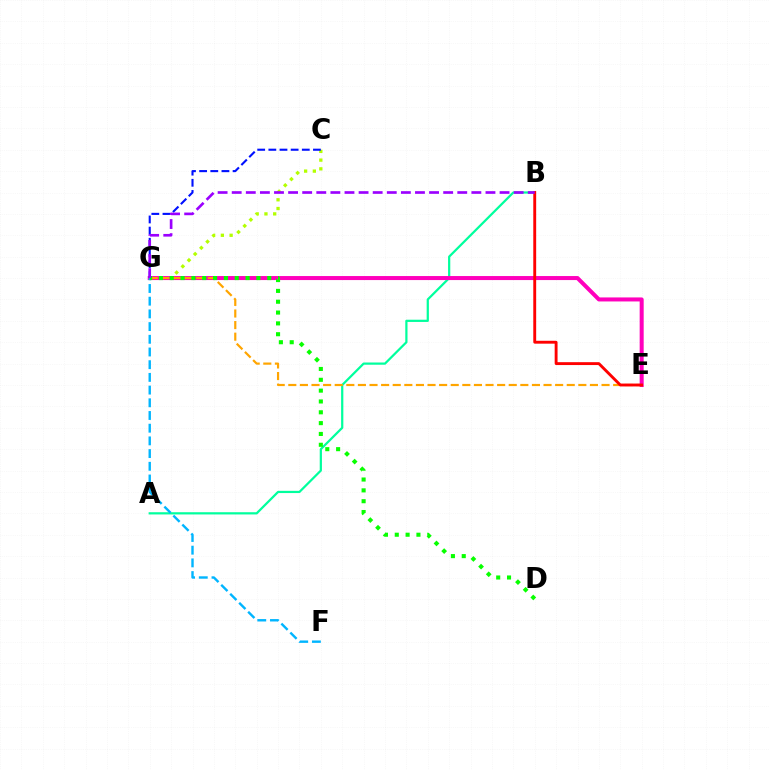{('C', 'G'): [{'color': '#b3ff00', 'line_style': 'dotted', 'thickness': 2.37}, {'color': '#0010ff', 'line_style': 'dashed', 'thickness': 1.51}], ('A', 'B'): [{'color': '#00ff9d', 'line_style': 'solid', 'thickness': 1.6}], ('E', 'G'): [{'color': '#ff00bd', 'line_style': 'solid', 'thickness': 2.9}, {'color': '#ffa500', 'line_style': 'dashed', 'thickness': 1.58}], ('F', 'G'): [{'color': '#00b5ff', 'line_style': 'dashed', 'thickness': 1.73}], ('B', 'E'): [{'color': '#ff0000', 'line_style': 'solid', 'thickness': 2.07}], ('D', 'G'): [{'color': '#08ff00', 'line_style': 'dotted', 'thickness': 2.94}], ('B', 'G'): [{'color': '#9b00ff', 'line_style': 'dashed', 'thickness': 1.92}]}